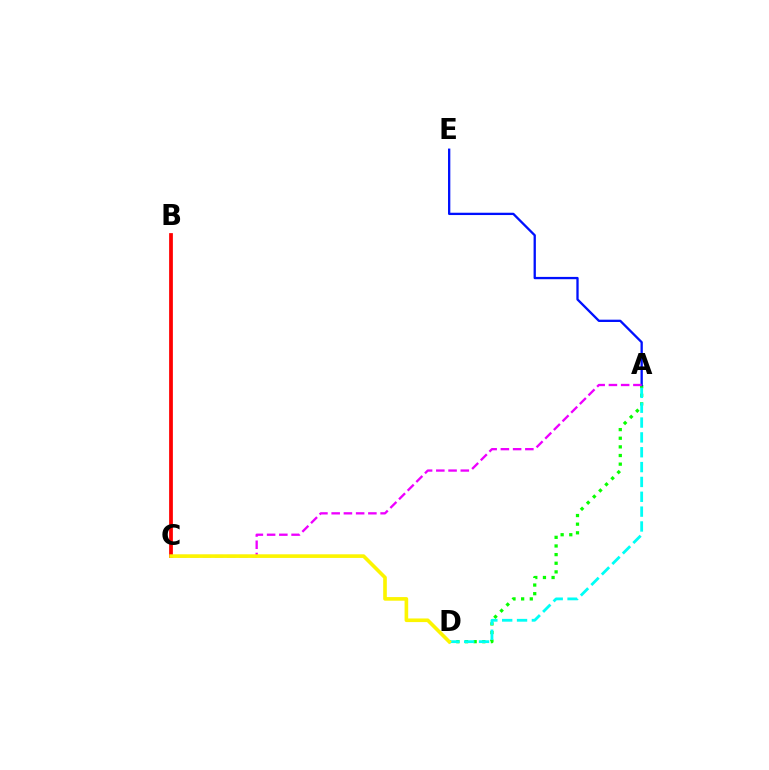{('A', 'D'): [{'color': '#08ff00', 'line_style': 'dotted', 'thickness': 2.35}, {'color': '#00fff6', 'line_style': 'dashed', 'thickness': 2.02}], ('B', 'C'): [{'color': '#ff0000', 'line_style': 'solid', 'thickness': 2.7}], ('A', 'E'): [{'color': '#0010ff', 'line_style': 'solid', 'thickness': 1.66}], ('A', 'C'): [{'color': '#ee00ff', 'line_style': 'dashed', 'thickness': 1.66}], ('C', 'D'): [{'color': '#fcf500', 'line_style': 'solid', 'thickness': 2.61}]}